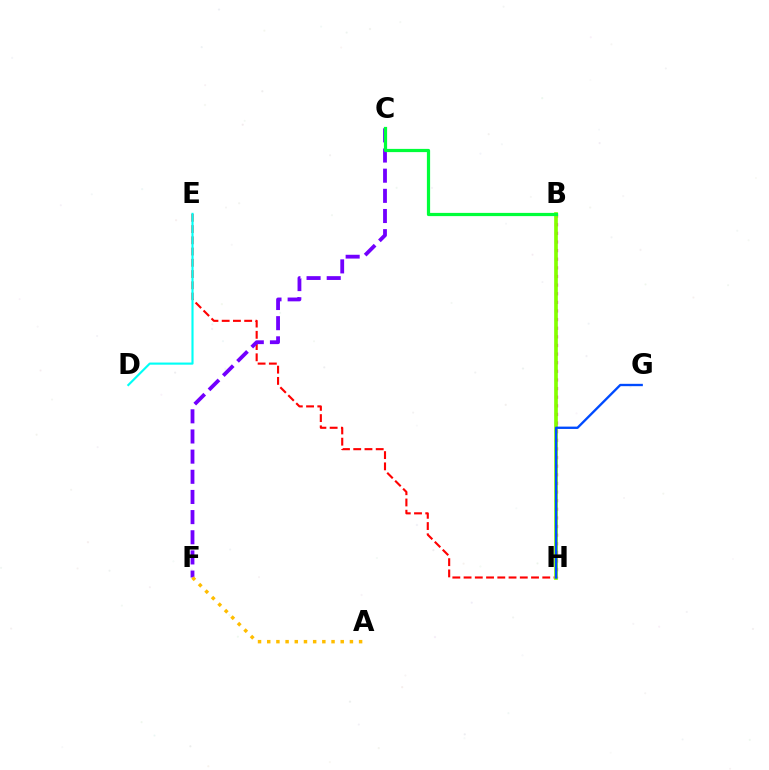{('E', 'H'): [{'color': '#ff0000', 'line_style': 'dashed', 'thickness': 1.53}], ('C', 'F'): [{'color': '#7200ff', 'line_style': 'dashed', 'thickness': 2.74}], ('B', 'H'): [{'color': '#ff00cf', 'line_style': 'dotted', 'thickness': 2.34}, {'color': '#84ff00', 'line_style': 'solid', 'thickness': 2.64}], ('B', 'C'): [{'color': '#00ff39', 'line_style': 'solid', 'thickness': 2.32}], ('D', 'E'): [{'color': '#00fff6', 'line_style': 'solid', 'thickness': 1.54}], ('G', 'H'): [{'color': '#004bff', 'line_style': 'solid', 'thickness': 1.69}], ('A', 'F'): [{'color': '#ffbd00', 'line_style': 'dotted', 'thickness': 2.5}]}